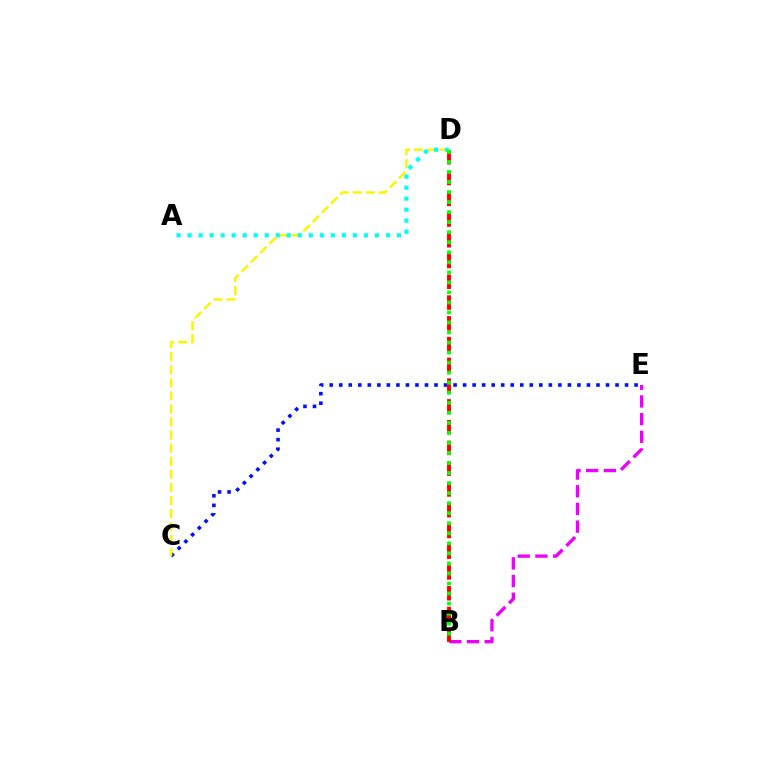{('B', 'E'): [{'color': '#ee00ff', 'line_style': 'dashed', 'thickness': 2.4}], ('C', 'E'): [{'color': '#0010ff', 'line_style': 'dotted', 'thickness': 2.59}], ('C', 'D'): [{'color': '#fcf500', 'line_style': 'dashed', 'thickness': 1.78}], ('A', 'D'): [{'color': '#00fff6', 'line_style': 'dotted', 'thickness': 2.99}], ('B', 'D'): [{'color': '#ff0000', 'line_style': 'dashed', 'thickness': 2.82}, {'color': '#08ff00', 'line_style': 'dotted', 'thickness': 2.73}]}